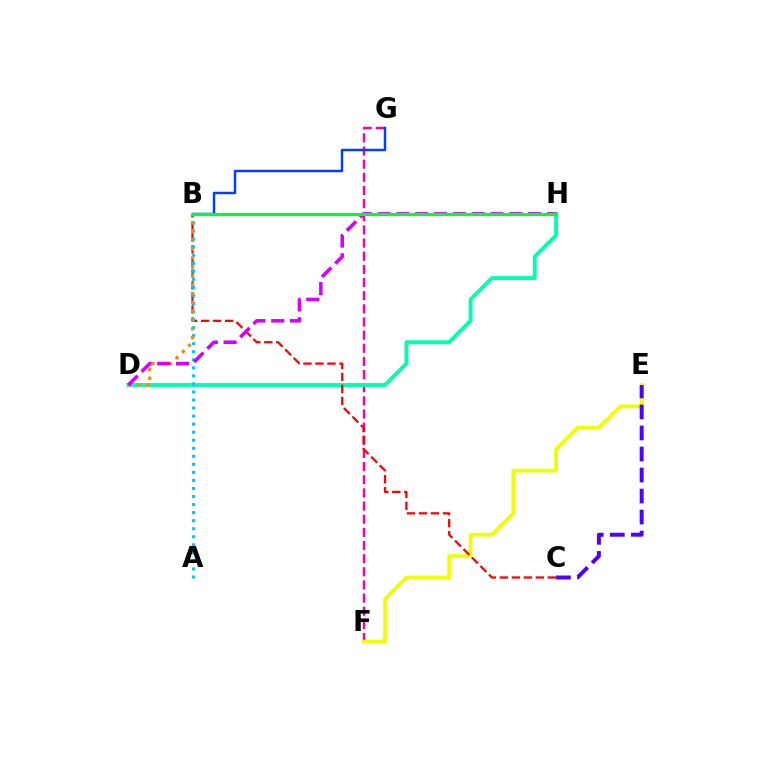{('F', 'G'): [{'color': '#ff00a0', 'line_style': 'dashed', 'thickness': 1.79}], ('E', 'F'): [{'color': '#eeff00', 'line_style': 'solid', 'thickness': 2.7}], ('C', 'E'): [{'color': '#4f00ff', 'line_style': 'dashed', 'thickness': 2.86}], ('D', 'H'): [{'color': '#00ffaf', 'line_style': 'solid', 'thickness': 2.8}, {'color': '#d600ff', 'line_style': 'dashed', 'thickness': 2.56}], ('B', 'H'): [{'color': '#66ff00', 'line_style': 'dotted', 'thickness': 1.99}, {'color': '#00ff27', 'line_style': 'solid', 'thickness': 2.22}], ('B', 'C'): [{'color': '#ff0000', 'line_style': 'dashed', 'thickness': 1.63}], ('A', 'B'): [{'color': '#00c7ff', 'line_style': 'dotted', 'thickness': 2.19}], ('B', 'G'): [{'color': '#003fff', 'line_style': 'solid', 'thickness': 1.78}], ('B', 'D'): [{'color': '#ff8800', 'line_style': 'dotted', 'thickness': 2.4}]}